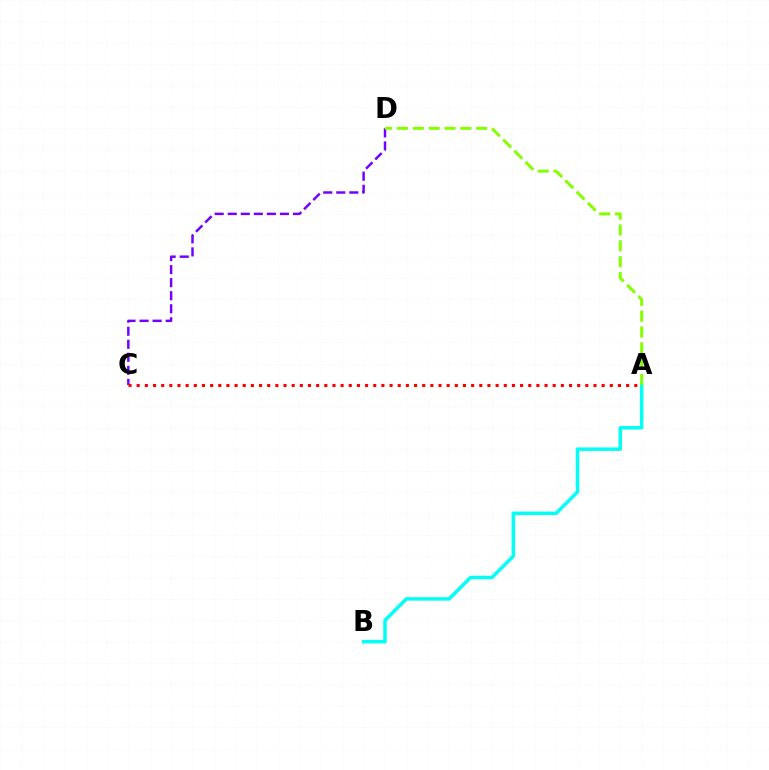{('C', 'D'): [{'color': '#7200ff', 'line_style': 'dashed', 'thickness': 1.77}], ('A', 'C'): [{'color': '#ff0000', 'line_style': 'dotted', 'thickness': 2.22}], ('A', 'B'): [{'color': '#00fff6', 'line_style': 'solid', 'thickness': 2.5}], ('A', 'D'): [{'color': '#84ff00', 'line_style': 'dashed', 'thickness': 2.15}]}